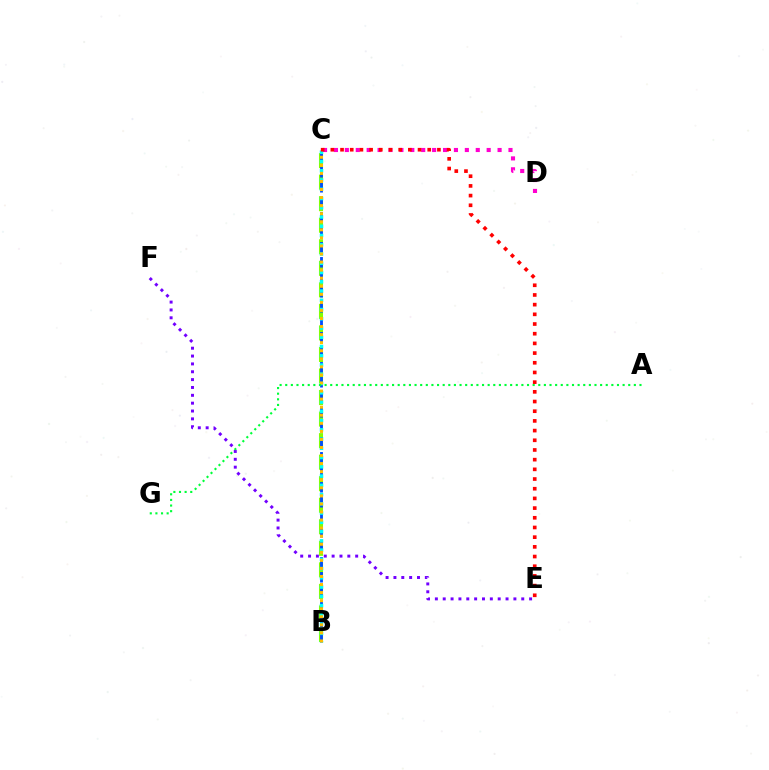{('B', 'C'): [{'color': '#84ff00', 'line_style': 'dashed', 'thickness': 2.93}, {'color': '#004bff', 'line_style': 'dashed', 'thickness': 2.04}, {'color': '#00fff6', 'line_style': 'dotted', 'thickness': 2.51}, {'color': '#ffbd00', 'line_style': 'dotted', 'thickness': 2.19}], ('C', 'D'): [{'color': '#ff00cf', 'line_style': 'dotted', 'thickness': 2.96}], ('E', 'F'): [{'color': '#7200ff', 'line_style': 'dotted', 'thickness': 2.13}], ('A', 'G'): [{'color': '#00ff39', 'line_style': 'dotted', 'thickness': 1.53}], ('C', 'E'): [{'color': '#ff0000', 'line_style': 'dotted', 'thickness': 2.63}]}